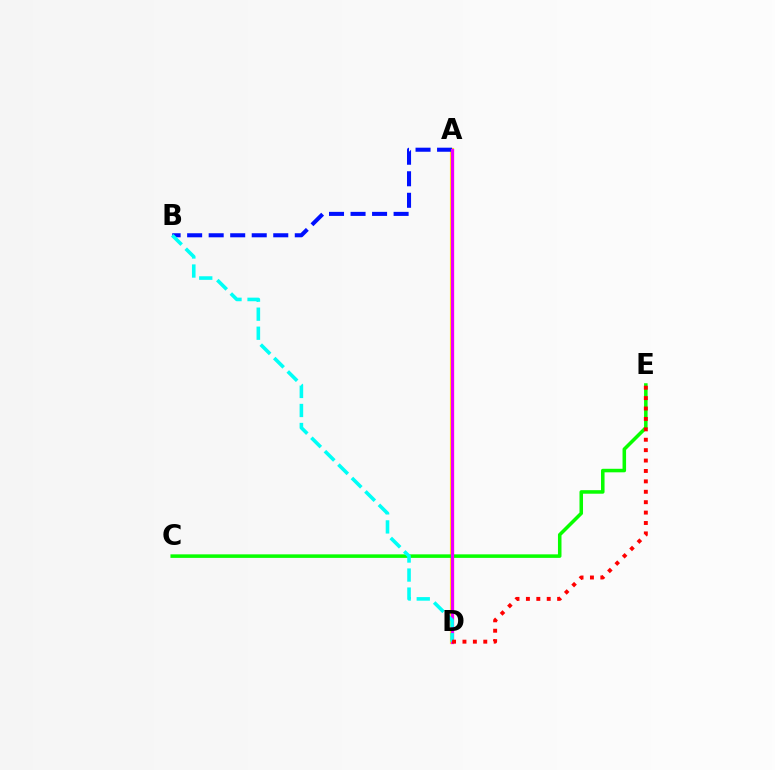{('A', 'D'): [{'color': '#fcf500', 'line_style': 'solid', 'thickness': 2.99}, {'color': '#ee00ff', 'line_style': 'solid', 'thickness': 2.32}], ('C', 'E'): [{'color': '#08ff00', 'line_style': 'solid', 'thickness': 2.54}], ('A', 'B'): [{'color': '#0010ff', 'line_style': 'dashed', 'thickness': 2.92}], ('B', 'D'): [{'color': '#00fff6', 'line_style': 'dashed', 'thickness': 2.59}], ('D', 'E'): [{'color': '#ff0000', 'line_style': 'dotted', 'thickness': 2.83}]}